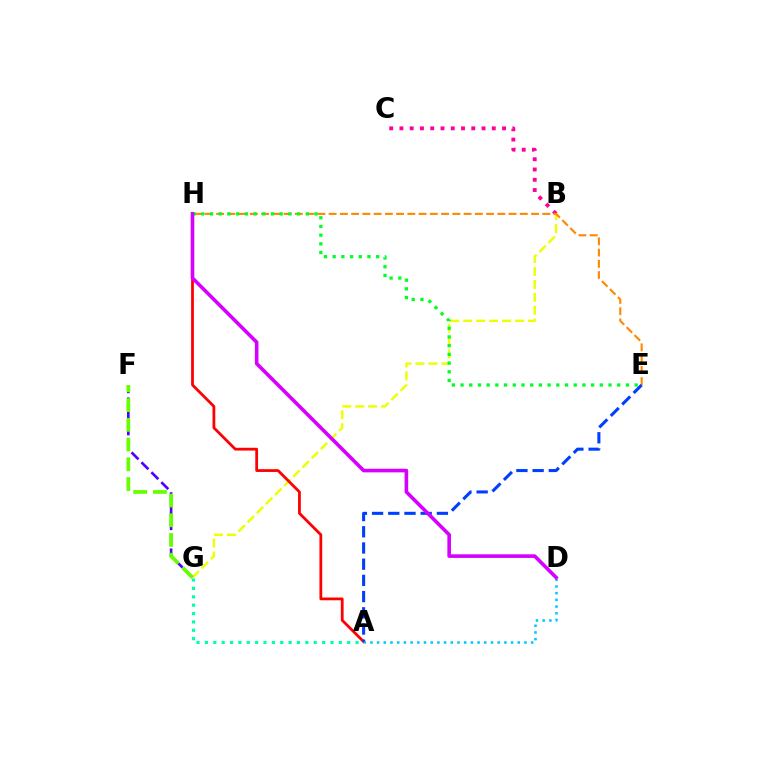{('F', 'G'): [{'color': '#4f00ff', 'line_style': 'dashed', 'thickness': 1.91}, {'color': '#66ff00', 'line_style': 'dashed', 'thickness': 2.68}], ('B', 'C'): [{'color': '#ff00a0', 'line_style': 'dotted', 'thickness': 2.79}], ('B', 'G'): [{'color': '#eeff00', 'line_style': 'dashed', 'thickness': 1.76}], ('E', 'H'): [{'color': '#ff8800', 'line_style': 'dashed', 'thickness': 1.53}, {'color': '#00ff27', 'line_style': 'dotted', 'thickness': 2.36}], ('A', 'H'): [{'color': '#ff0000', 'line_style': 'solid', 'thickness': 2.0}], ('A', 'D'): [{'color': '#00c7ff', 'line_style': 'dotted', 'thickness': 1.82}], ('A', 'G'): [{'color': '#00ffaf', 'line_style': 'dotted', 'thickness': 2.27}], ('A', 'E'): [{'color': '#003fff', 'line_style': 'dashed', 'thickness': 2.2}], ('D', 'H'): [{'color': '#d600ff', 'line_style': 'solid', 'thickness': 2.6}]}